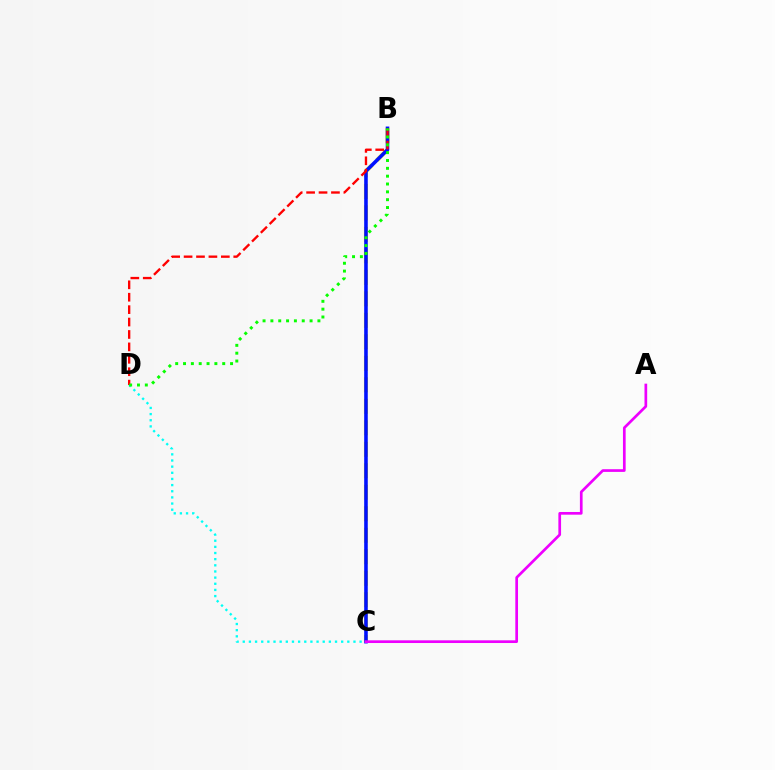{('B', 'C'): [{'color': '#fcf500', 'line_style': 'dashed', 'thickness': 2.92}, {'color': '#0010ff', 'line_style': 'solid', 'thickness': 2.57}], ('B', 'D'): [{'color': '#ff0000', 'line_style': 'dashed', 'thickness': 1.69}, {'color': '#08ff00', 'line_style': 'dotted', 'thickness': 2.13}], ('C', 'D'): [{'color': '#00fff6', 'line_style': 'dotted', 'thickness': 1.67}], ('A', 'C'): [{'color': '#ee00ff', 'line_style': 'solid', 'thickness': 1.94}]}